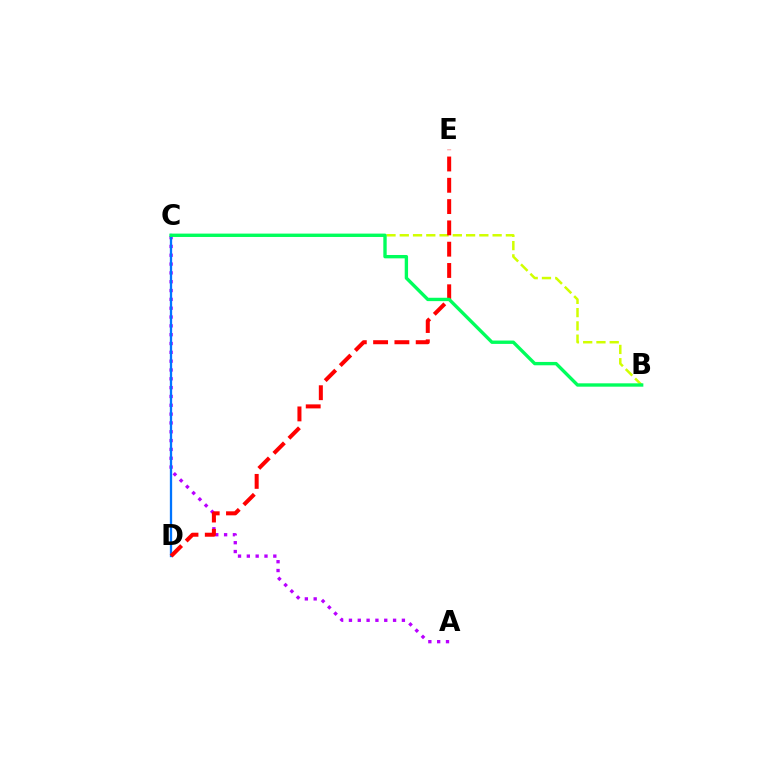{('A', 'C'): [{'color': '#b900ff', 'line_style': 'dotted', 'thickness': 2.4}], ('C', 'D'): [{'color': '#0074ff', 'line_style': 'solid', 'thickness': 1.65}], ('B', 'C'): [{'color': '#d1ff00', 'line_style': 'dashed', 'thickness': 1.8}, {'color': '#00ff5c', 'line_style': 'solid', 'thickness': 2.42}], ('D', 'E'): [{'color': '#ff0000', 'line_style': 'dashed', 'thickness': 2.89}]}